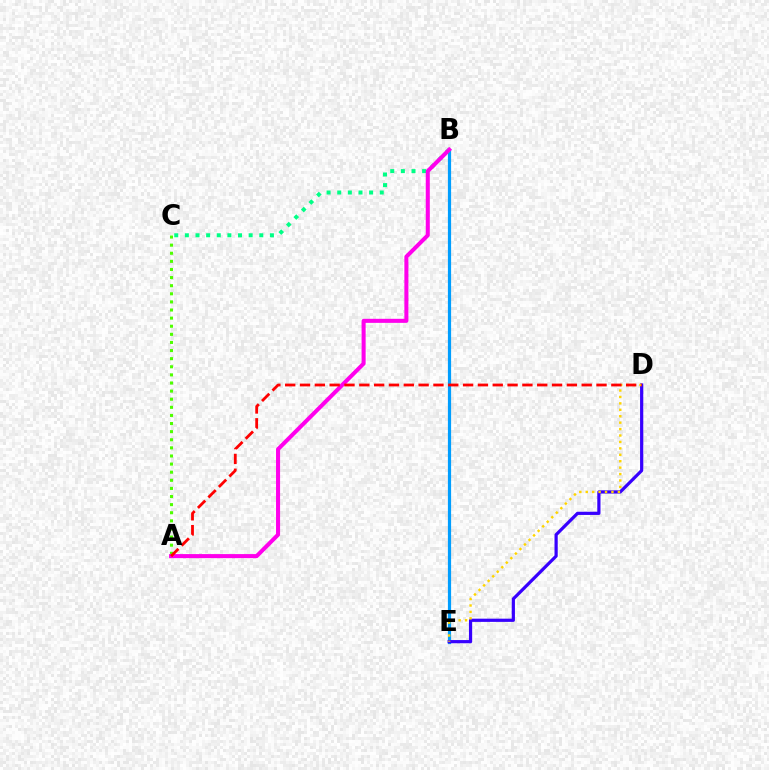{('B', 'E'): [{'color': '#009eff', 'line_style': 'solid', 'thickness': 2.31}], ('B', 'C'): [{'color': '#00ff86', 'line_style': 'dotted', 'thickness': 2.89}], ('D', 'E'): [{'color': '#3700ff', 'line_style': 'solid', 'thickness': 2.31}, {'color': '#ffd500', 'line_style': 'dotted', 'thickness': 1.75}], ('A', 'C'): [{'color': '#4fff00', 'line_style': 'dotted', 'thickness': 2.2}], ('A', 'B'): [{'color': '#ff00ed', 'line_style': 'solid', 'thickness': 2.91}], ('A', 'D'): [{'color': '#ff0000', 'line_style': 'dashed', 'thickness': 2.01}]}